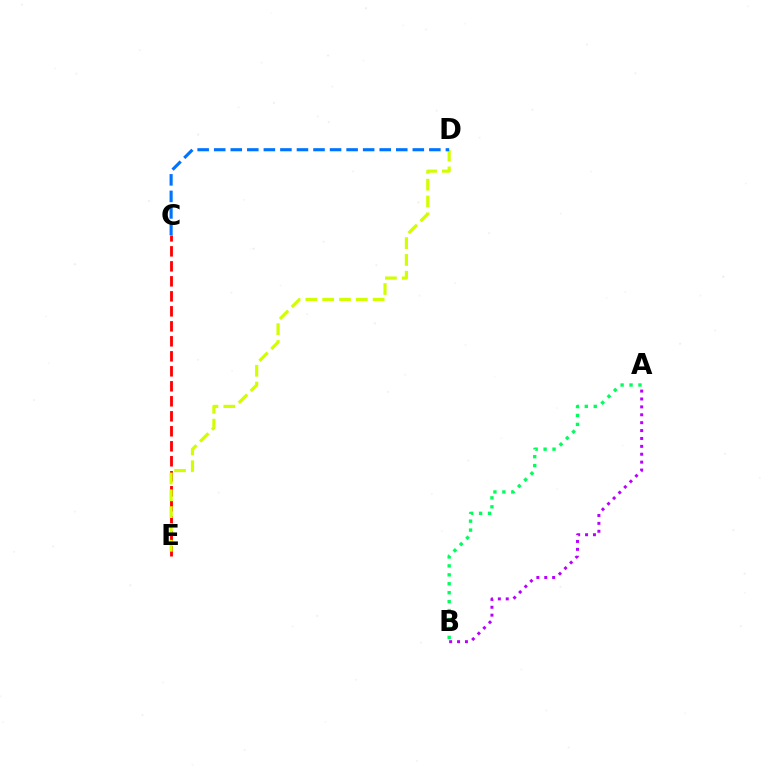{('C', 'E'): [{'color': '#ff0000', 'line_style': 'dashed', 'thickness': 2.04}], ('A', 'B'): [{'color': '#b900ff', 'line_style': 'dotted', 'thickness': 2.14}, {'color': '#00ff5c', 'line_style': 'dotted', 'thickness': 2.43}], ('D', 'E'): [{'color': '#d1ff00', 'line_style': 'dashed', 'thickness': 2.29}], ('C', 'D'): [{'color': '#0074ff', 'line_style': 'dashed', 'thickness': 2.25}]}